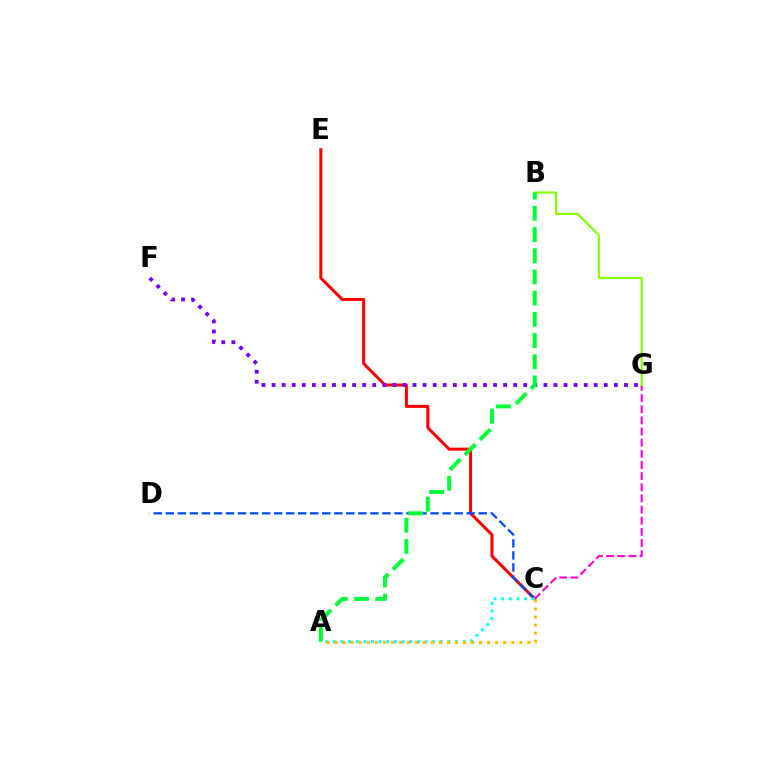{('C', 'E'): [{'color': '#ff0000', 'line_style': 'solid', 'thickness': 2.17}], ('F', 'G'): [{'color': '#7200ff', 'line_style': 'dotted', 'thickness': 2.74}], ('C', 'D'): [{'color': '#004bff', 'line_style': 'dashed', 'thickness': 1.63}], ('C', 'G'): [{'color': '#ff00cf', 'line_style': 'dashed', 'thickness': 1.52}], ('B', 'G'): [{'color': '#84ff00', 'line_style': 'solid', 'thickness': 1.53}], ('A', 'C'): [{'color': '#00fff6', 'line_style': 'dotted', 'thickness': 2.08}, {'color': '#ffbd00', 'line_style': 'dotted', 'thickness': 2.18}], ('A', 'B'): [{'color': '#00ff39', 'line_style': 'dashed', 'thickness': 2.88}]}